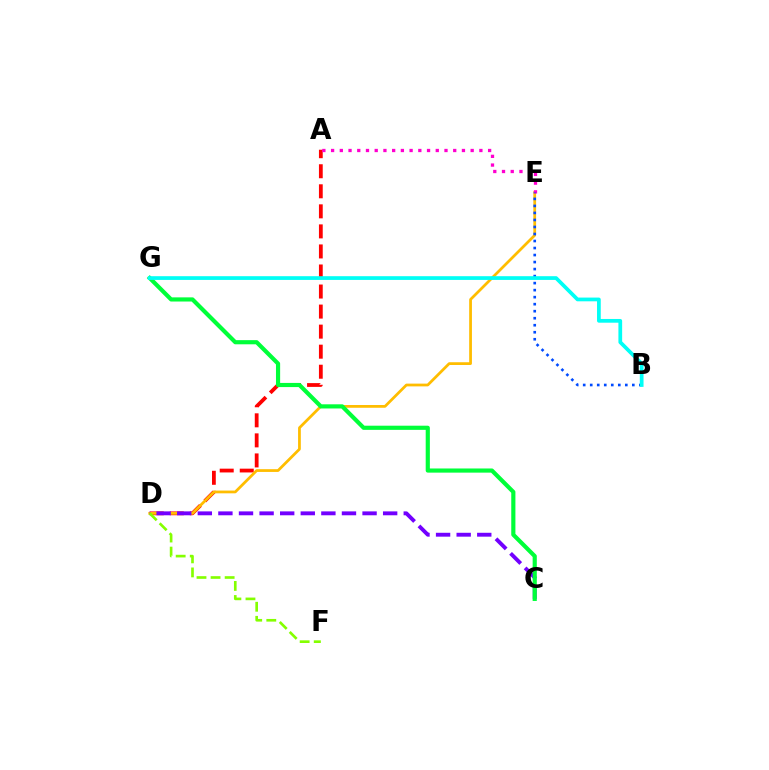{('A', 'D'): [{'color': '#ff0000', 'line_style': 'dashed', 'thickness': 2.72}], ('D', 'E'): [{'color': '#ffbd00', 'line_style': 'solid', 'thickness': 1.98}], ('C', 'D'): [{'color': '#7200ff', 'line_style': 'dashed', 'thickness': 2.8}], ('C', 'G'): [{'color': '#00ff39', 'line_style': 'solid', 'thickness': 2.99}], ('A', 'E'): [{'color': '#ff00cf', 'line_style': 'dotted', 'thickness': 2.37}], ('D', 'F'): [{'color': '#84ff00', 'line_style': 'dashed', 'thickness': 1.91}], ('B', 'E'): [{'color': '#004bff', 'line_style': 'dotted', 'thickness': 1.91}], ('B', 'G'): [{'color': '#00fff6', 'line_style': 'solid', 'thickness': 2.69}]}